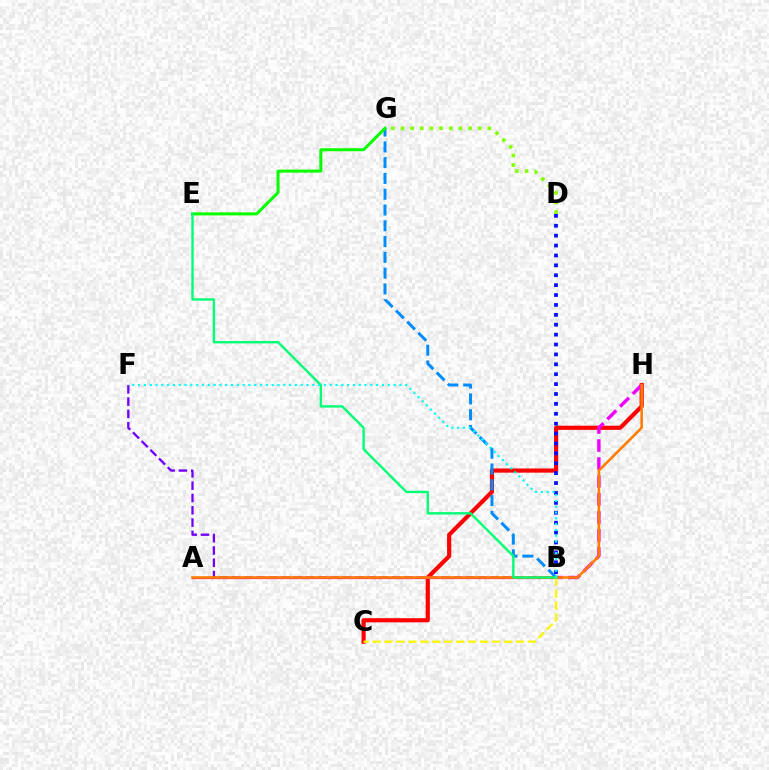{('C', 'H'): [{'color': '#ff0000', 'line_style': 'solid', 'thickness': 3.0}], ('B', 'H'): [{'color': '#ee00ff', 'line_style': 'dashed', 'thickness': 2.44}], ('B', 'G'): [{'color': '#008cff', 'line_style': 'dashed', 'thickness': 2.15}], ('E', 'G'): [{'color': '#08ff00', 'line_style': 'solid', 'thickness': 2.18}], ('D', 'G'): [{'color': '#84ff00', 'line_style': 'dotted', 'thickness': 2.62}], ('B', 'D'): [{'color': '#0010ff', 'line_style': 'dotted', 'thickness': 2.69}], ('B', 'F'): [{'color': '#7200ff', 'line_style': 'dashed', 'thickness': 1.67}, {'color': '#00fff6', 'line_style': 'dotted', 'thickness': 1.58}], ('A', 'B'): [{'color': '#ff0094', 'line_style': 'solid', 'thickness': 1.58}], ('A', 'H'): [{'color': '#ff7c00', 'line_style': 'solid', 'thickness': 1.85}], ('B', 'C'): [{'color': '#fcf500', 'line_style': 'dashed', 'thickness': 1.62}], ('B', 'E'): [{'color': '#00ff74', 'line_style': 'solid', 'thickness': 1.71}]}